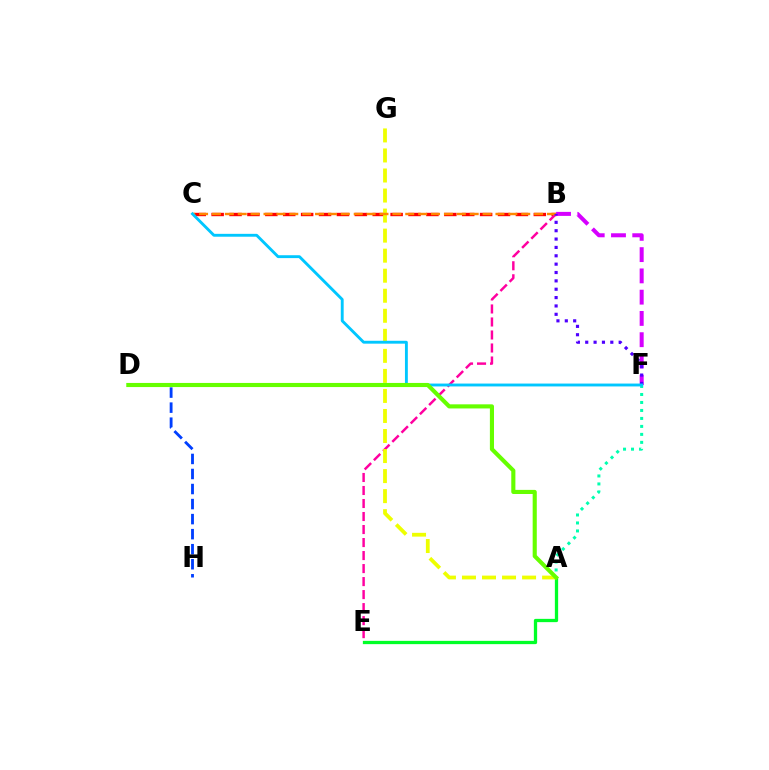{('B', 'C'): [{'color': '#ff0000', 'line_style': 'dashed', 'thickness': 2.43}, {'color': '#ff8800', 'line_style': 'dashed', 'thickness': 1.75}], ('B', 'F'): [{'color': '#d600ff', 'line_style': 'dashed', 'thickness': 2.89}, {'color': '#4f00ff', 'line_style': 'dotted', 'thickness': 2.27}], ('A', 'E'): [{'color': '#00ff27', 'line_style': 'solid', 'thickness': 2.36}], ('B', 'E'): [{'color': '#ff00a0', 'line_style': 'dashed', 'thickness': 1.77}], ('A', 'G'): [{'color': '#eeff00', 'line_style': 'dashed', 'thickness': 2.72}], ('A', 'F'): [{'color': '#00ffaf', 'line_style': 'dotted', 'thickness': 2.17}], ('C', 'F'): [{'color': '#00c7ff', 'line_style': 'solid', 'thickness': 2.07}], ('D', 'H'): [{'color': '#003fff', 'line_style': 'dashed', 'thickness': 2.04}], ('A', 'D'): [{'color': '#66ff00', 'line_style': 'solid', 'thickness': 2.96}]}